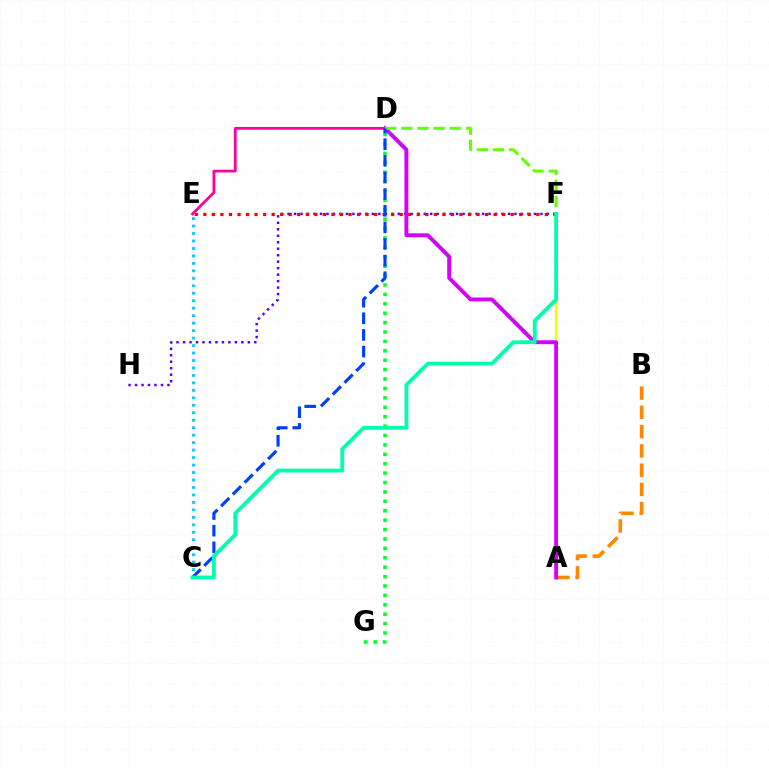{('D', 'E'): [{'color': '#ff00a0', 'line_style': 'solid', 'thickness': 1.99}], ('A', 'F'): [{'color': '#eeff00', 'line_style': 'solid', 'thickness': 1.65}], ('F', 'H'): [{'color': '#4f00ff', 'line_style': 'dotted', 'thickness': 1.76}], ('C', 'E'): [{'color': '#00c7ff', 'line_style': 'dotted', 'thickness': 2.03}], ('A', 'B'): [{'color': '#ff8800', 'line_style': 'dashed', 'thickness': 2.62}], ('A', 'D'): [{'color': '#d600ff', 'line_style': 'solid', 'thickness': 2.81}], ('E', 'F'): [{'color': '#ff0000', 'line_style': 'dotted', 'thickness': 2.32}], ('D', 'G'): [{'color': '#00ff27', 'line_style': 'dotted', 'thickness': 2.56}], ('D', 'F'): [{'color': '#66ff00', 'line_style': 'dashed', 'thickness': 2.19}], ('C', 'D'): [{'color': '#003fff', 'line_style': 'dashed', 'thickness': 2.26}], ('C', 'F'): [{'color': '#00ffaf', 'line_style': 'solid', 'thickness': 2.76}]}